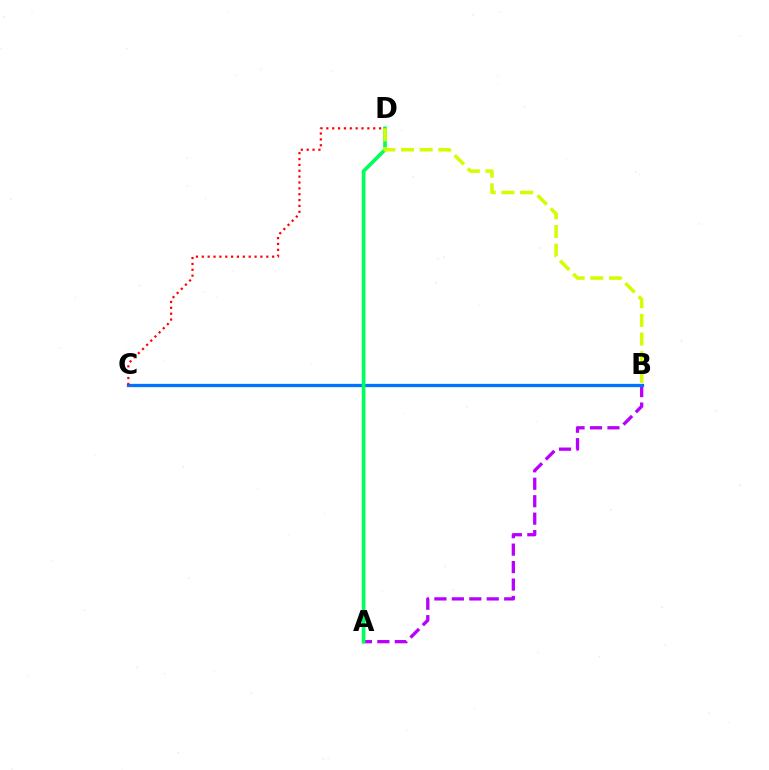{('A', 'B'): [{'color': '#b900ff', 'line_style': 'dashed', 'thickness': 2.37}], ('B', 'C'): [{'color': '#0074ff', 'line_style': 'solid', 'thickness': 2.36}], ('A', 'D'): [{'color': '#00ff5c', 'line_style': 'solid', 'thickness': 2.64}], ('C', 'D'): [{'color': '#ff0000', 'line_style': 'dotted', 'thickness': 1.59}], ('B', 'D'): [{'color': '#d1ff00', 'line_style': 'dashed', 'thickness': 2.54}]}